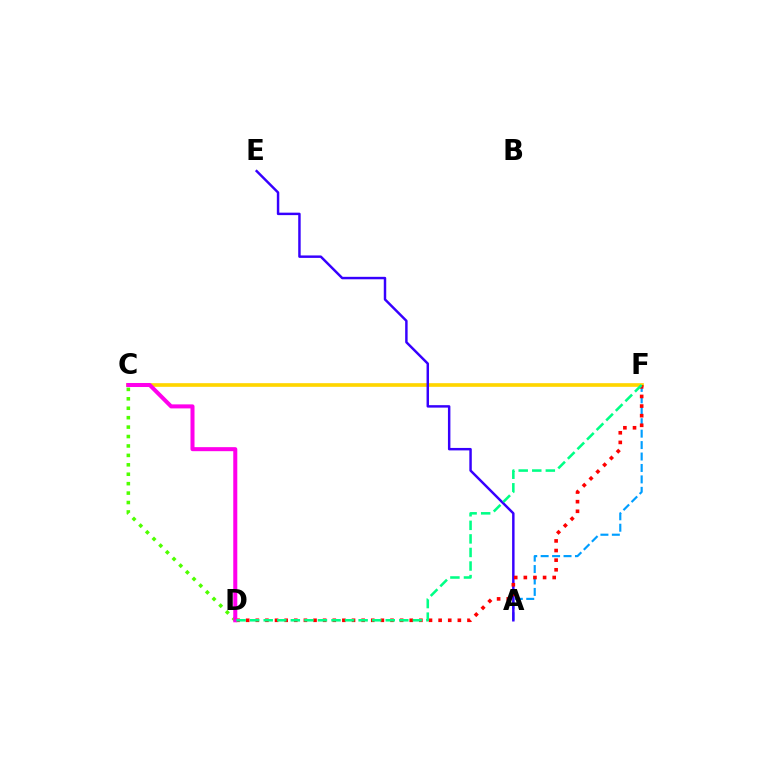{('C', 'F'): [{'color': '#ffd500', 'line_style': 'solid', 'thickness': 2.64}], ('A', 'F'): [{'color': '#009eff', 'line_style': 'dashed', 'thickness': 1.55}], ('A', 'E'): [{'color': '#3700ff', 'line_style': 'solid', 'thickness': 1.77}], ('C', 'D'): [{'color': '#4fff00', 'line_style': 'dotted', 'thickness': 2.56}, {'color': '#ff00ed', 'line_style': 'solid', 'thickness': 2.9}], ('D', 'F'): [{'color': '#ff0000', 'line_style': 'dotted', 'thickness': 2.61}, {'color': '#00ff86', 'line_style': 'dashed', 'thickness': 1.84}]}